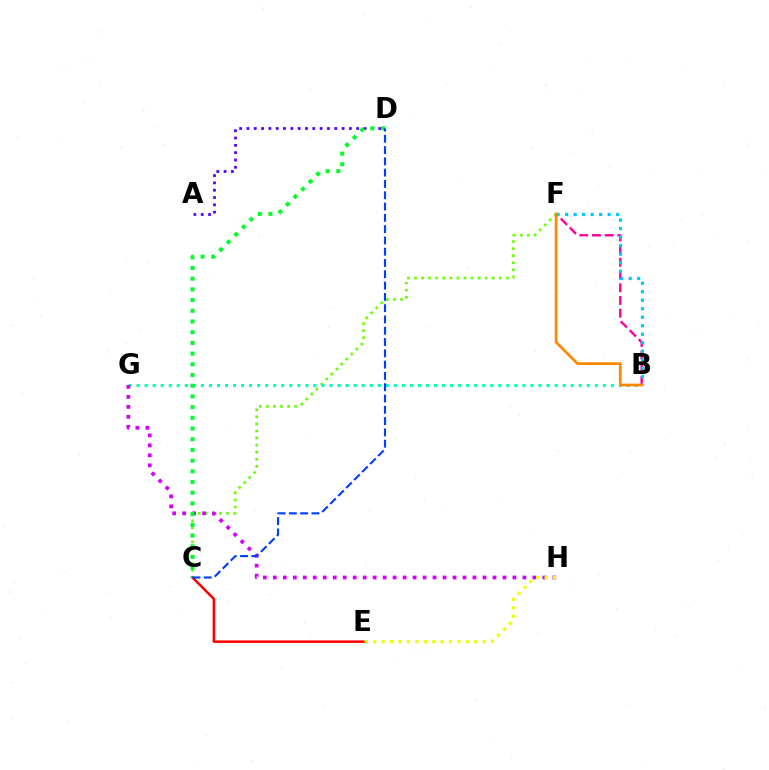{('B', 'F'): [{'color': '#ff00a0', 'line_style': 'dashed', 'thickness': 1.73}, {'color': '#00c7ff', 'line_style': 'dotted', 'thickness': 2.31}, {'color': '#ff8800', 'line_style': 'solid', 'thickness': 1.97}], ('C', 'F'): [{'color': '#66ff00', 'line_style': 'dotted', 'thickness': 1.92}], ('B', 'G'): [{'color': '#00ffaf', 'line_style': 'dotted', 'thickness': 2.18}], ('C', 'E'): [{'color': '#ff0000', 'line_style': 'solid', 'thickness': 1.83}], ('A', 'D'): [{'color': '#4f00ff', 'line_style': 'dotted', 'thickness': 1.99}], ('G', 'H'): [{'color': '#d600ff', 'line_style': 'dotted', 'thickness': 2.71}], ('C', 'D'): [{'color': '#00ff27', 'line_style': 'dotted', 'thickness': 2.91}, {'color': '#003fff', 'line_style': 'dashed', 'thickness': 1.53}], ('E', 'H'): [{'color': '#eeff00', 'line_style': 'dotted', 'thickness': 2.29}]}